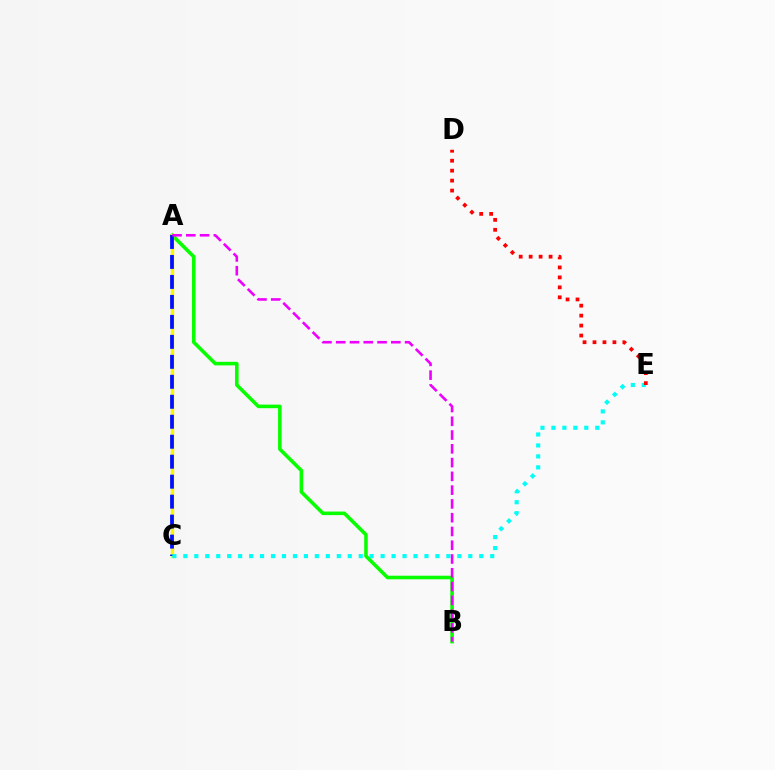{('A', 'B'): [{'color': '#08ff00', 'line_style': 'solid', 'thickness': 2.58}, {'color': '#ee00ff', 'line_style': 'dashed', 'thickness': 1.87}], ('A', 'C'): [{'color': '#fcf500', 'line_style': 'solid', 'thickness': 2.44}, {'color': '#0010ff', 'line_style': 'dashed', 'thickness': 2.71}], ('C', 'E'): [{'color': '#00fff6', 'line_style': 'dotted', 'thickness': 2.98}], ('D', 'E'): [{'color': '#ff0000', 'line_style': 'dotted', 'thickness': 2.71}]}